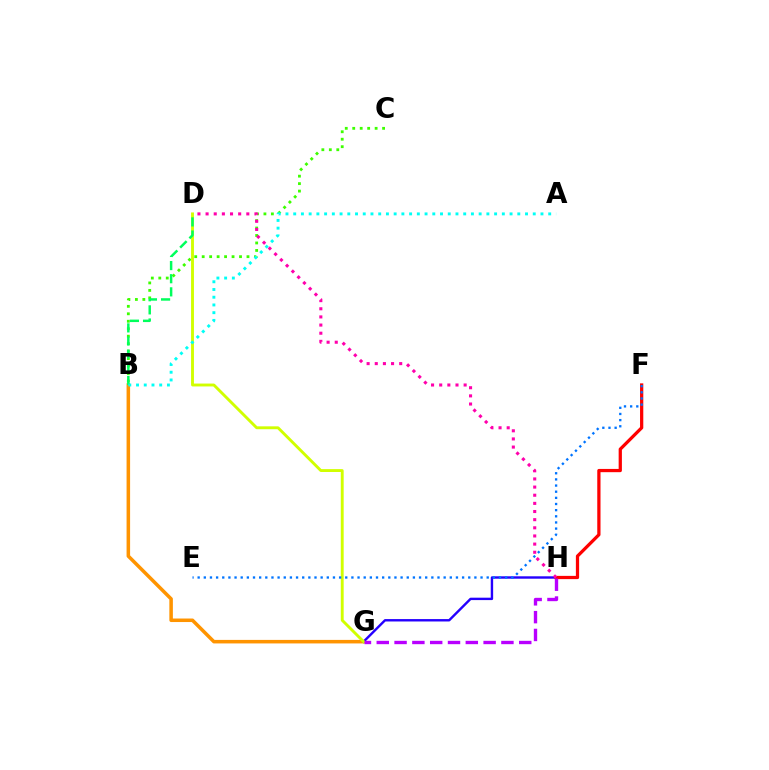{('B', 'G'): [{'color': '#ff9400', 'line_style': 'solid', 'thickness': 2.54}], ('G', 'H'): [{'color': '#2500ff', 'line_style': 'solid', 'thickness': 1.73}, {'color': '#b900ff', 'line_style': 'dashed', 'thickness': 2.42}], ('F', 'H'): [{'color': '#ff0000', 'line_style': 'solid', 'thickness': 2.34}], ('B', 'C'): [{'color': '#3dff00', 'line_style': 'dotted', 'thickness': 2.03}], ('D', 'G'): [{'color': '#d1ff00', 'line_style': 'solid', 'thickness': 2.08}], ('D', 'H'): [{'color': '#ff00ac', 'line_style': 'dotted', 'thickness': 2.21}], ('E', 'F'): [{'color': '#0074ff', 'line_style': 'dotted', 'thickness': 1.67}], ('B', 'D'): [{'color': '#00ff5c', 'line_style': 'dashed', 'thickness': 1.78}], ('A', 'B'): [{'color': '#00fff6', 'line_style': 'dotted', 'thickness': 2.1}]}